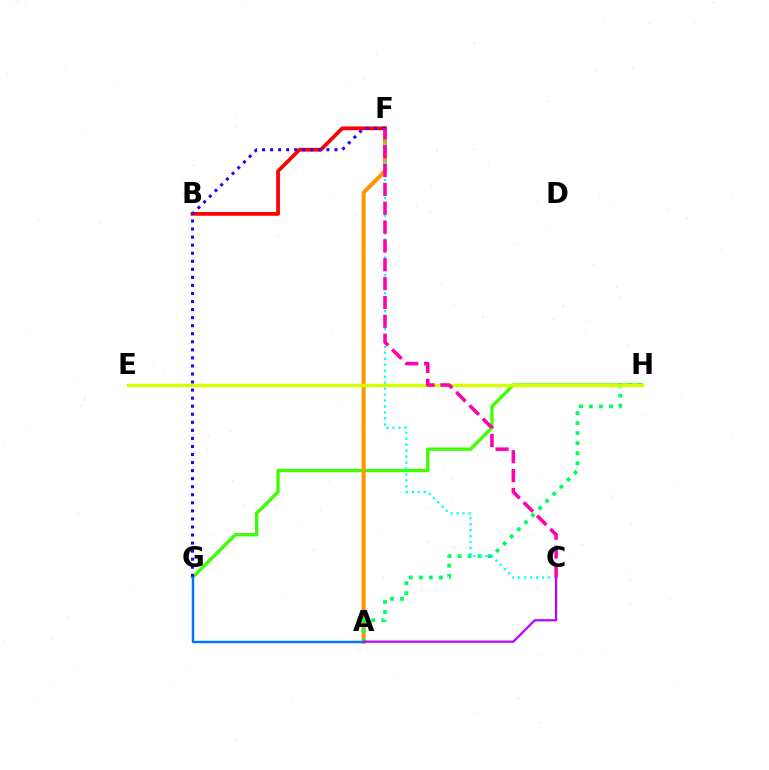{('G', 'H'): [{'color': '#3dff00', 'line_style': 'solid', 'thickness': 2.39}], ('A', 'F'): [{'color': '#ff9400', 'line_style': 'solid', 'thickness': 2.87}], ('B', 'F'): [{'color': '#ff0000', 'line_style': 'solid', 'thickness': 2.68}], ('A', 'G'): [{'color': '#0074ff', 'line_style': 'solid', 'thickness': 1.76}], ('A', 'H'): [{'color': '#00ff5c', 'line_style': 'dotted', 'thickness': 2.73}], ('C', 'F'): [{'color': '#00fff6', 'line_style': 'dotted', 'thickness': 1.62}, {'color': '#ff00ac', 'line_style': 'dashed', 'thickness': 2.56}], ('F', 'G'): [{'color': '#2500ff', 'line_style': 'dotted', 'thickness': 2.19}], ('E', 'H'): [{'color': '#d1ff00', 'line_style': 'solid', 'thickness': 2.47}], ('A', 'C'): [{'color': '#b900ff', 'line_style': 'solid', 'thickness': 1.59}]}